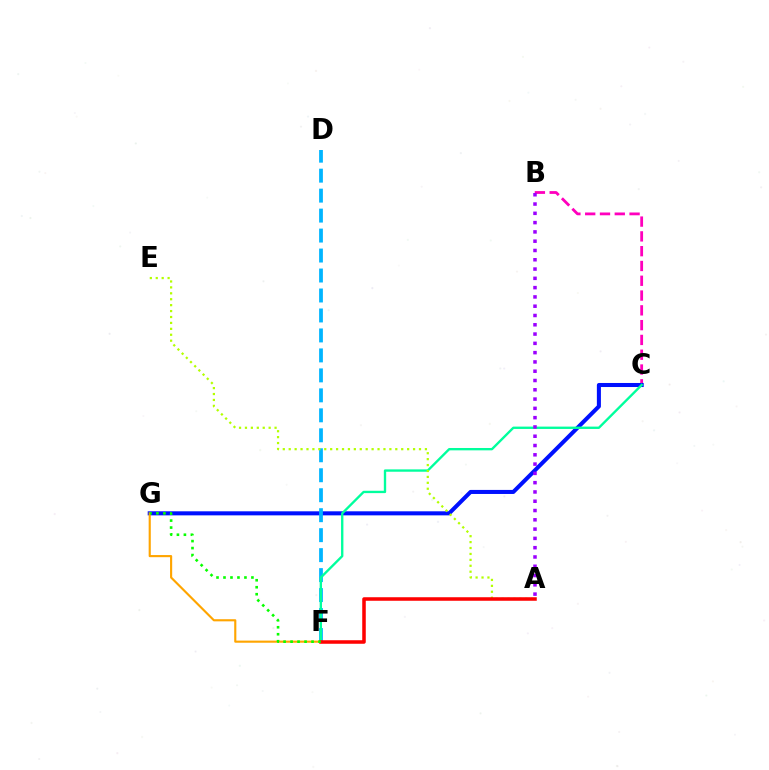{('B', 'C'): [{'color': '#ff00bd', 'line_style': 'dashed', 'thickness': 2.01}], ('C', 'G'): [{'color': '#0010ff', 'line_style': 'solid', 'thickness': 2.91}], ('D', 'F'): [{'color': '#00b5ff', 'line_style': 'dashed', 'thickness': 2.71}], ('C', 'F'): [{'color': '#00ff9d', 'line_style': 'solid', 'thickness': 1.69}], ('A', 'E'): [{'color': '#b3ff00', 'line_style': 'dotted', 'thickness': 1.61}], ('F', 'G'): [{'color': '#ffa500', 'line_style': 'solid', 'thickness': 1.54}, {'color': '#08ff00', 'line_style': 'dotted', 'thickness': 1.9}], ('A', 'F'): [{'color': '#ff0000', 'line_style': 'solid', 'thickness': 2.54}], ('A', 'B'): [{'color': '#9b00ff', 'line_style': 'dotted', 'thickness': 2.52}]}